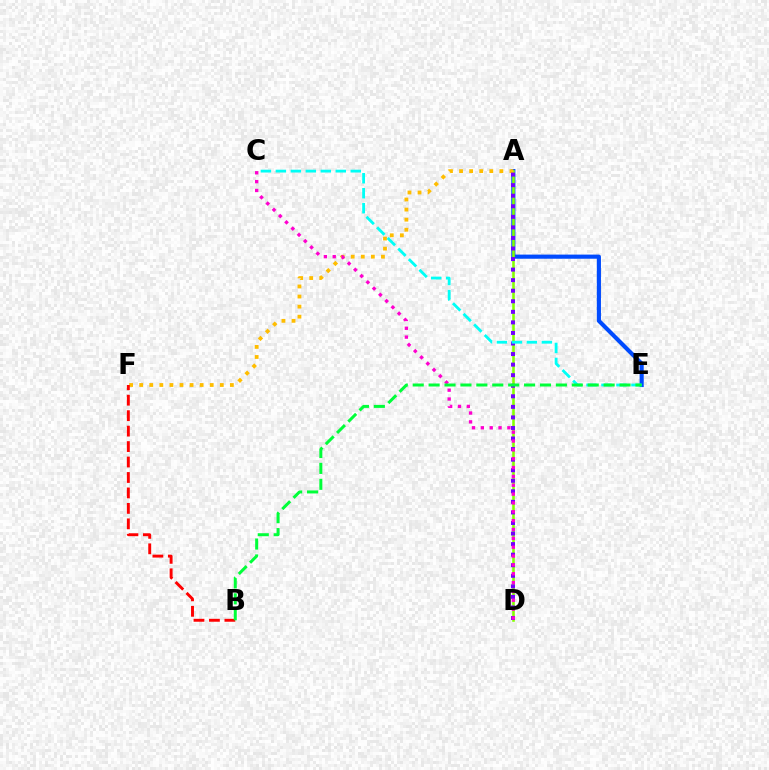{('A', 'E'): [{'color': '#004bff', 'line_style': 'solid', 'thickness': 2.98}], ('A', 'D'): [{'color': '#84ff00', 'line_style': 'solid', 'thickness': 1.86}, {'color': '#7200ff', 'line_style': 'dotted', 'thickness': 2.87}], ('A', 'F'): [{'color': '#ffbd00', 'line_style': 'dotted', 'thickness': 2.74}], ('B', 'F'): [{'color': '#ff0000', 'line_style': 'dashed', 'thickness': 2.1}], ('C', 'E'): [{'color': '#00fff6', 'line_style': 'dashed', 'thickness': 2.03}], ('C', 'D'): [{'color': '#ff00cf', 'line_style': 'dotted', 'thickness': 2.4}], ('B', 'E'): [{'color': '#00ff39', 'line_style': 'dashed', 'thickness': 2.16}]}